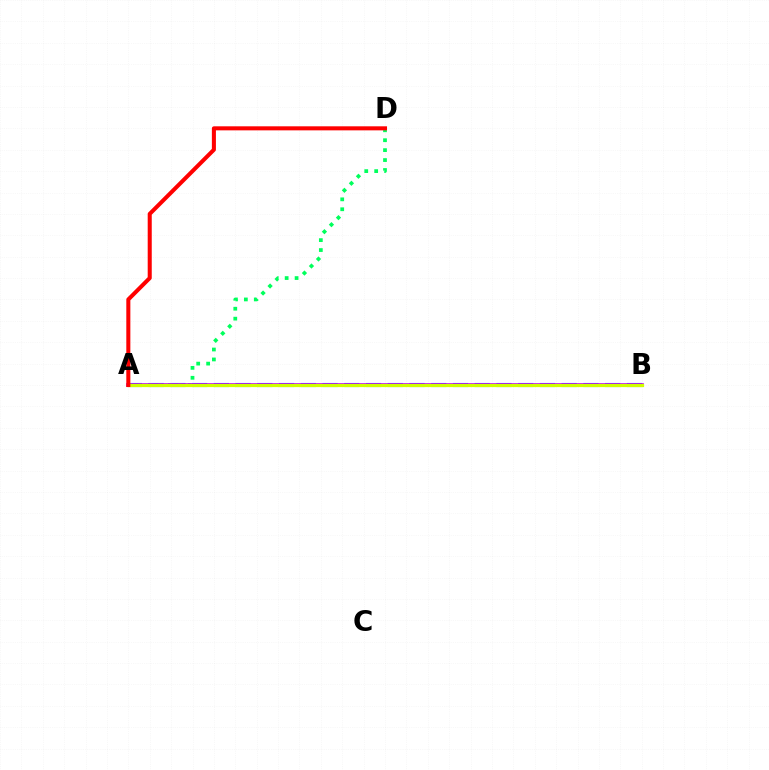{('A', 'B'): [{'color': '#0074ff', 'line_style': 'dashed', 'thickness': 2.95}, {'color': '#b900ff', 'line_style': 'solid', 'thickness': 2.64}, {'color': '#d1ff00', 'line_style': 'solid', 'thickness': 2.32}], ('A', 'D'): [{'color': '#00ff5c', 'line_style': 'dotted', 'thickness': 2.7}, {'color': '#ff0000', 'line_style': 'solid', 'thickness': 2.91}]}